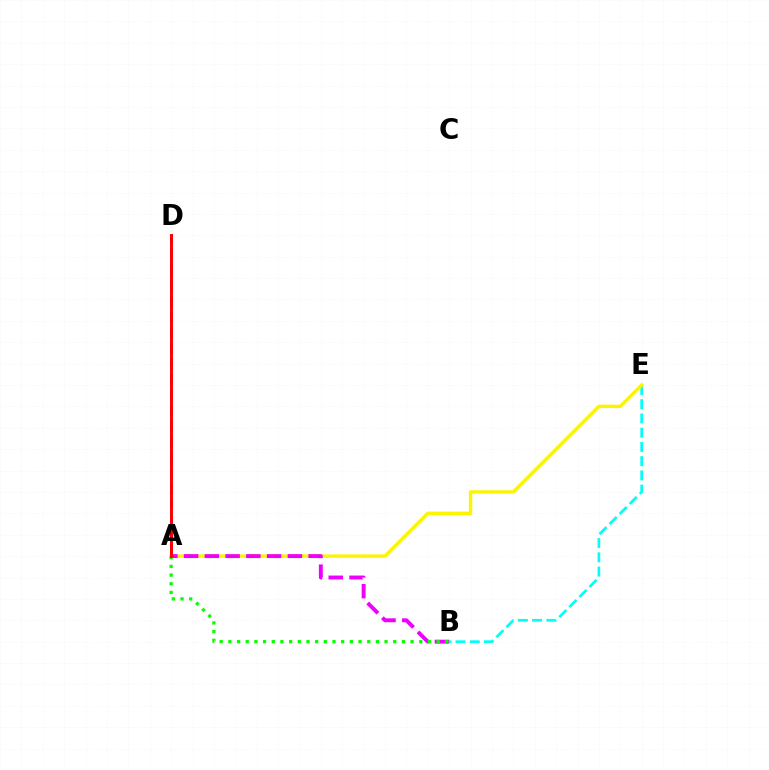{('A', 'D'): [{'color': '#0010ff', 'line_style': 'dashed', 'thickness': 2.12}, {'color': '#ff0000', 'line_style': 'solid', 'thickness': 2.12}], ('B', 'E'): [{'color': '#00fff6', 'line_style': 'dashed', 'thickness': 1.93}], ('A', 'E'): [{'color': '#fcf500', 'line_style': 'solid', 'thickness': 2.46}], ('A', 'B'): [{'color': '#ee00ff', 'line_style': 'dashed', 'thickness': 2.82}, {'color': '#08ff00', 'line_style': 'dotted', 'thickness': 2.36}]}